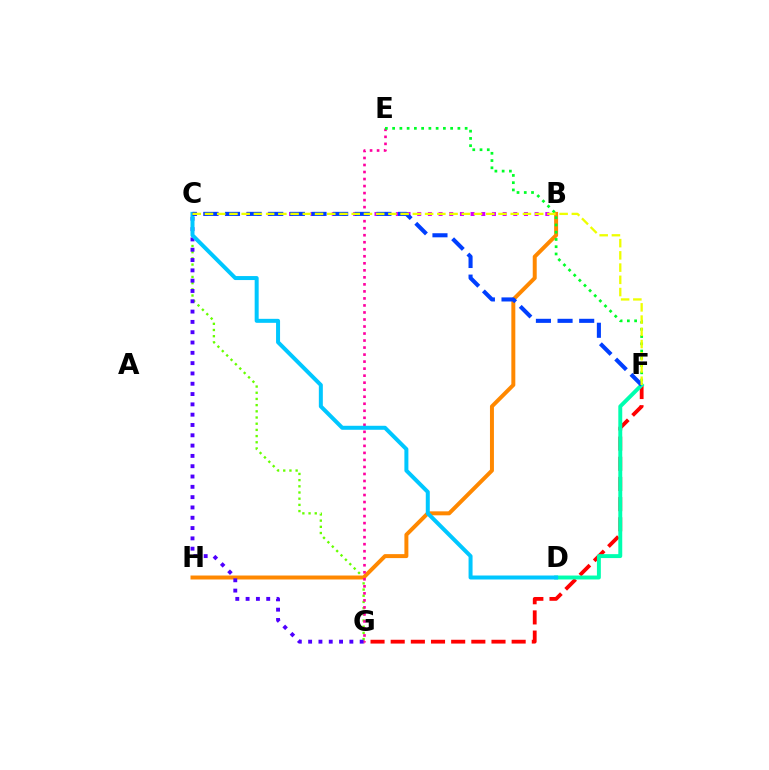{('F', 'G'): [{'color': '#ff0000', 'line_style': 'dashed', 'thickness': 2.74}], ('C', 'G'): [{'color': '#66ff00', 'line_style': 'dotted', 'thickness': 1.68}, {'color': '#4f00ff', 'line_style': 'dotted', 'thickness': 2.8}], ('B', 'H'): [{'color': '#ff8800', 'line_style': 'solid', 'thickness': 2.86}], ('D', 'F'): [{'color': '#00ffaf', 'line_style': 'solid', 'thickness': 2.83}], ('E', 'G'): [{'color': '#ff00a0', 'line_style': 'dotted', 'thickness': 1.91}], ('B', 'C'): [{'color': '#d600ff', 'line_style': 'dotted', 'thickness': 2.9}], ('E', 'F'): [{'color': '#00ff27', 'line_style': 'dotted', 'thickness': 1.97}], ('C', 'D'): [{'color': '#00c7ff', 'line_style': 'solid', 'thickness': 2.88}], ('C', 'F'): [{'color': '#003fff', 'line_style': 'dashed', 'thickness': 2.94}, {'color': '#eeff00', 'line_style': 'dashed', 'thickness': 1.66}]}